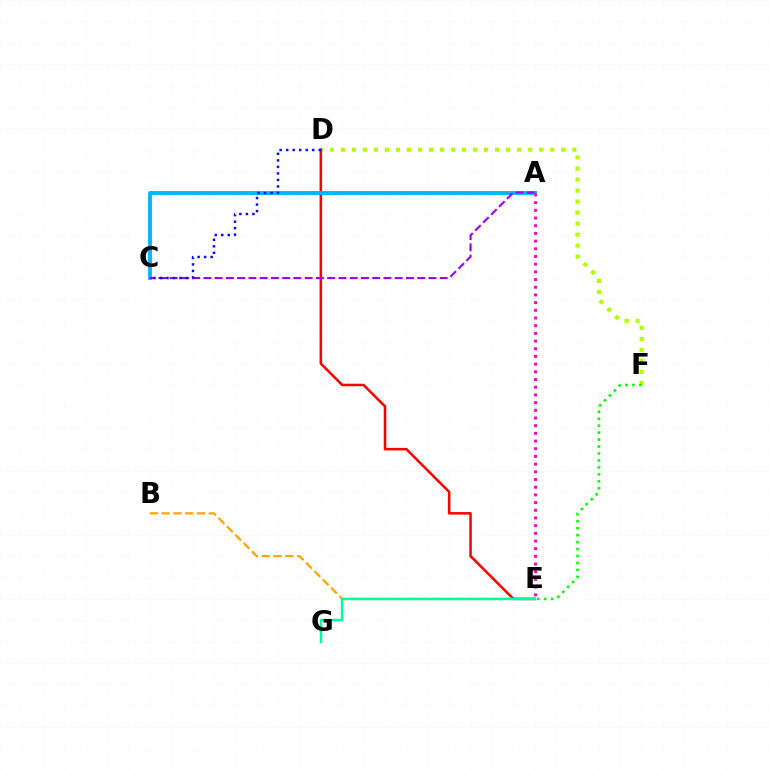{('D', 'F'): [{'color': '#b3ff00', 'line_style': 'dotted', 'thickness': 2.99}], ('D', 'E'): [{'color': '#ff0000', 'line_style': 'solid', 'thickness': 1.82}], ('A', 'C'): [{'color': '#00b5ff', 'line_style': 'solid', 'thickness': 2.78}, {'color': '#9b00ff', 'line_style': 'dashed', 'thickness': 1.53}], ('E', 'F'): [{'color': '#08ff00', 'line_style': 'dotted', 'thickness': 1.89}], ('B', 'E'): [{'color': '#ffa500', 'line_style': 'dashed', 'thickness': 1.6}], ('C', 'D'): [{'color': '#0010ff', 'line_style': 'dotted', 'thickness': 1.77}], ('E', 'G'): [{'color': '#00ff9d', 'line_style': 'solid', 'thickness': 1.76}], ('A', 'E'): [{'color': '#ff00bd', 'line_style': 'dotted', 'thickness': 2.09}]}